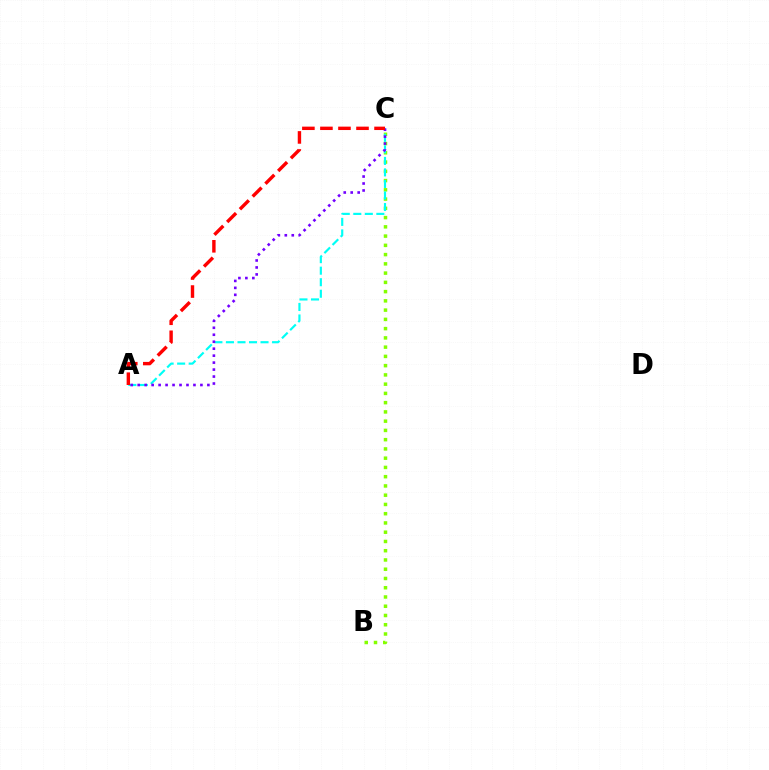{('B', 'C'): [{'color': '#84ff00', 'line_style': 'dotted', 'thickness': 2.51}], ('A', 'C'): [{'color': '#00fff6', 'line_style': 'dashed', 'thickness': 1.57}, {'color': '#7200ff', 'line_style': 'dotted', 'thickness': 1.89}, {'color': '#ff0000', 'line_style': 'dashed', 'thickness': 2.45}]}